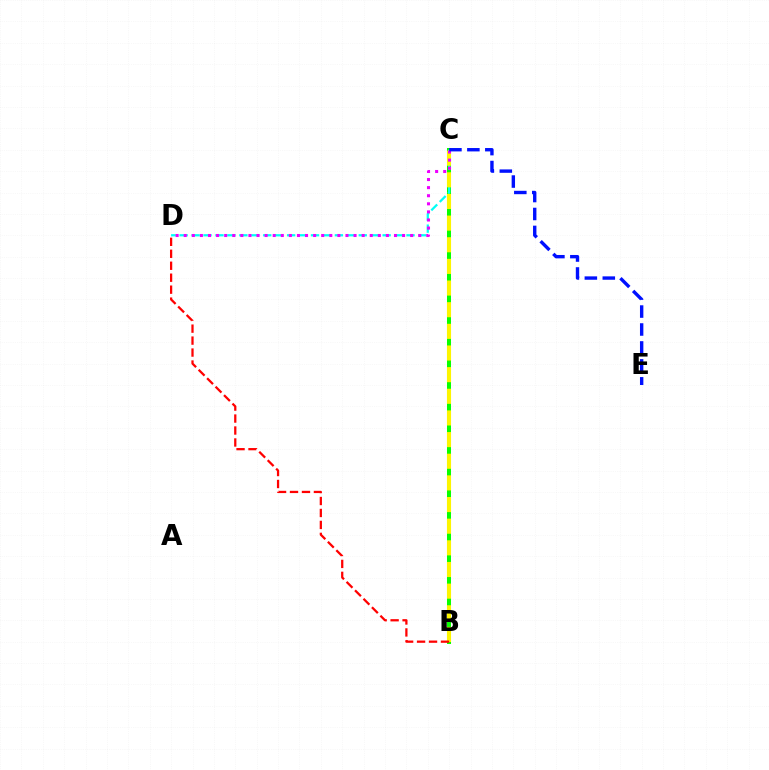{('B', 'C'): [{'color': '#08ff00', 'line_style': 'solid', 'thickness': 2.89}, {'color': '#fcf500', 'line_style': 'dashed', 'thickness': 2.94}], ('C', 'D'): [{'color': '#00fff6', 'line_style': 'dashed', 'thickness': 1.62}, {'color': '#ee00ff', 'line_style': 'dotted', 'thickness': 2.2}], ('B', 'D'): [{'color': '#ff0000', 'line_style': 'dashed', 'thickness': 1.62}], ('C', 'E'): [{'color': '#0010ff', 'line_style': 'dashed', 'thickness': 2.44}]}